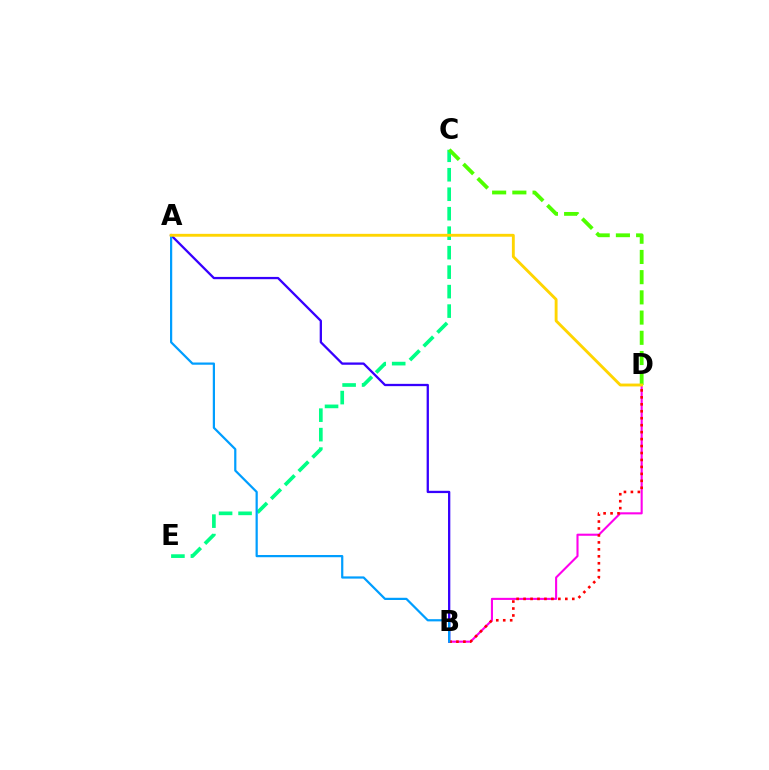{('A', 'B'): [{'color': '#3700ff', 'line_style': 'solid', 'thickness': 1.65}, {'color': '#009eff', 'line_style': 'solid', 'thickness': 1.6}], ('B', 'D'): [{'color': '#ff00ed', 'line_style': 'solid', 'thickness': 1.51}, {'color': '#ff0000', 'line_style': 'dotted', 'thickness': 1.89}], ('C', 'E'): [{'color': '#00ff86', 'line_style': 'dashed', 'thickness': 2.65}], ('C', 'D'): [{'color': '#4fff00', 'line_style': 'dashed', 'thickness': 2.75}], ('A', 'D'): [{'color': '#ffd500', 'line_style': 'solid', 'thickness': 2.07}]}